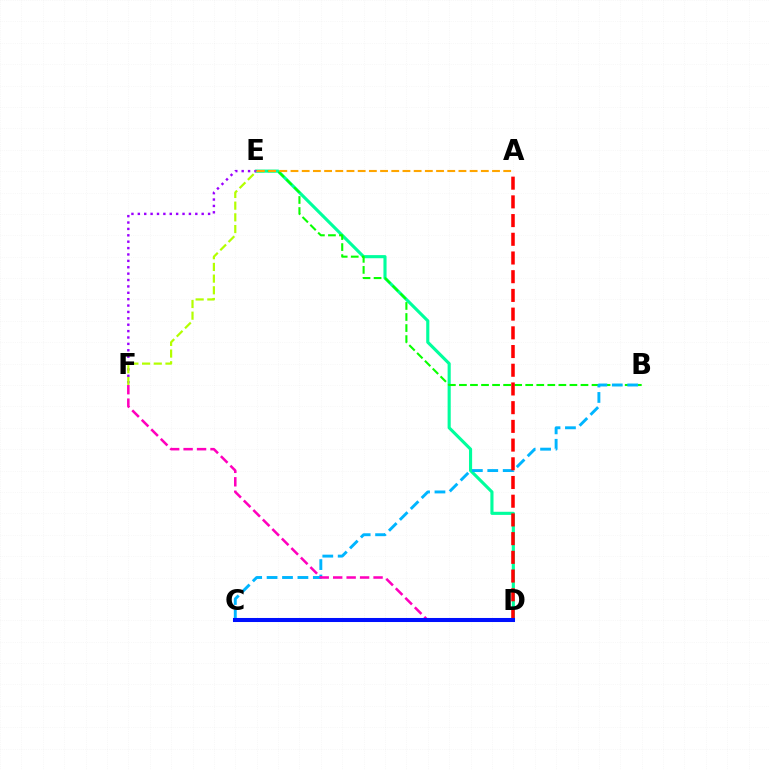{('D', 'E'): [{'color': '#00ff9d', 'line_style': 'solid', 'thickness': 2.25}], ('B', 'E'): [{'color': '#08ff00', 'line_style': 'dashed', 'thickness': 1.5}], ('E', 'F'): [{'color': '#9b00ff', 'line_style': 'dotted', 'thickness': 1.74}, {'color': '#b3ff00', 'line_style': 'dashed', 'thickness': 1.59}], ('B', 'C'): [{'color': '#00b5ff', 'line_style': 'dashed', 'thickness': 2.09}], ('D', 'F'): [{'color': '#ff00bd', 'line_style': 'dashed', 'thickness': 1.83}], ('A', 'E'): [{'color': '#ffa500', 'line_style': 'dashed', 'thickness': 1.52}], ('A', 'D'): [{'color': '#ff0000', 'line_style': 'dashed', 'thickness': 2.54}], ('C', 'D'): [{'color': '#0010ff', 'line_style': 'solid', 'thickness': 2.92}]}